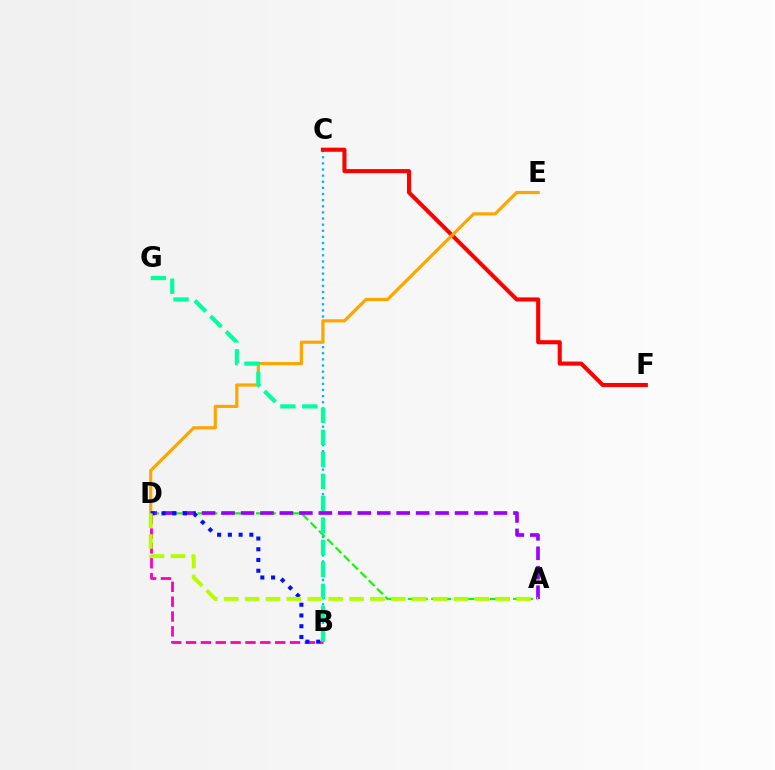{('B', 'C'): [{'color': '#00b5ff', 'line_style': 'dotted', 'thickness': 1.66}], ('A', 'D'): [{'color': '#08ff00', 'line_style': 'dashed', 'thickness': 1.59}, {'color': '#9b00ff', 'line_style': 'dashed', 'thickness': 2.64}, {'color': '#b3ff00', 'line_style': 'dashed', 'thickness': 2.84}], ('C', 'F'): [{'color': '#ff0000', 'line_style': 'solid', 'thickness': 2.94}], ('B', 'D'): [{'color': '#ff00bd', 'line_style': 'dashed', 'thickness': 2.02}, {'color': '#0010ff', 'line_style': 'dotted', 'thickness': 2.92}], ('D', 'E'): [{'color': '#ffa500', 'line_style': 'solid', 'thickness': 2.28}], ('B', 'G'): [{'color': '#00ff9d', 'line_style': 'dashed', 'thickness': 2.99}]}